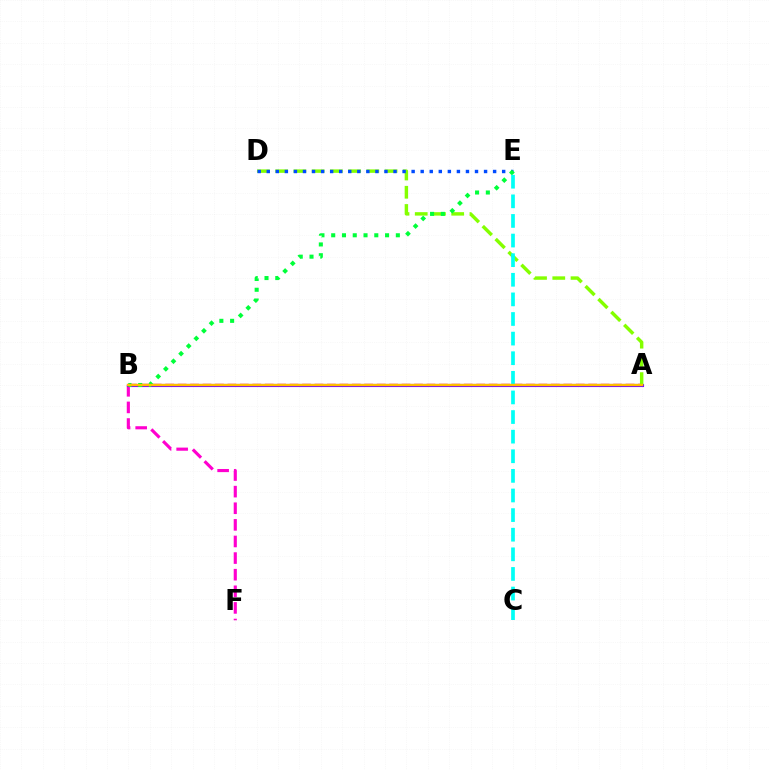{('B', 'F'): [{'color': '#ff00cf', 'line_style': 'dashed', 'thickness': 2.26}], ('A', 'B'): [{'color': '#ff0000', 'line_style': 'dashed', 'thickness': 1.69}, {'color': '#7200ff', 'line_style': 'solid', 'thickness': 2.25}, {'color': '#ffbd00', 'line_style': 'solid', 'thickness': 1.68}], ('A', 'D'): [{'color': '#84ff00', 'line_style': 'dashed', 'thickness': 2.48}], ('D', 'E'): [{'color': '#004bff', 'line_style': 'dotted', 'thickness': 2.46}], ('B', 'E'): [{'color': '#00ff39', 'line_style': 'dotted', 'thickness': 2.93}], ('C', 'E'): [{'color': '#00fff6', 'line_style': 'dashed', 'thickness': 2.66}]}